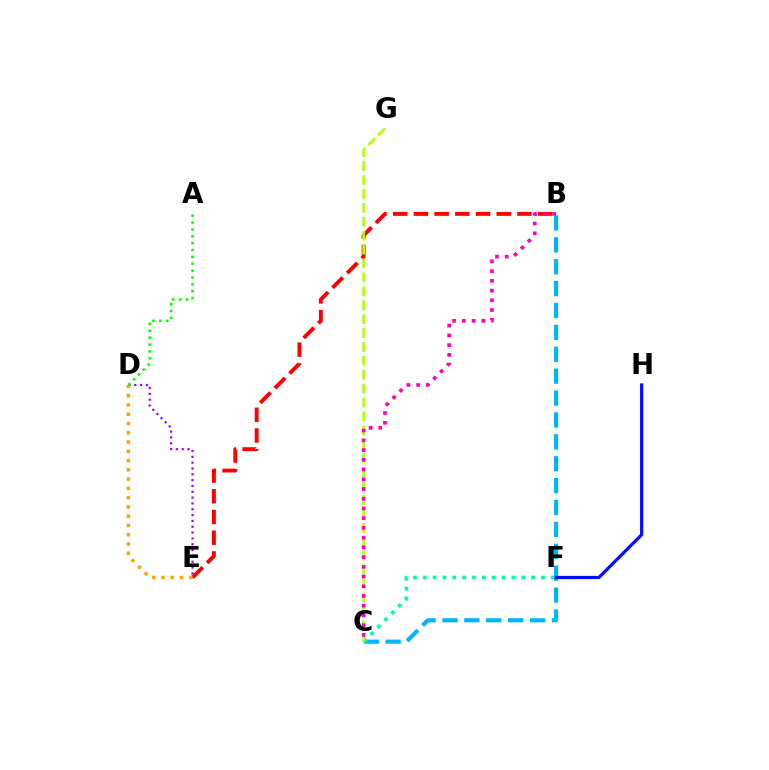{('B', 'C'): [{'color': '#00b5ff', 'line_style': 'dashed', 'thickness': 2.97}, {'color': '#ff00bd', 'line_style': 'dotted', 'thickness': 2.64}], ('C', 'F'): [{'color': '#00ff9d', 'line_style': 'dotted', 'thickness': 2.67}], ('F', 'H'): [{'color': '#0010ff', 'line_style': 'solid', 'thickness': 2.33}], ('D', 'E'): [{'color': '#9b00ff', 'line_style': 'dotted', 'thickness': 1.58}, {'color': '#ffa500', 'line_style': 'dotted', 'thickness': 2.52}], ('B', 'E'): [{'color': '#ff0000', 'line_style': 'dashed', 'thickness': 2.81}], ('C', 'G'): [{'color': '#b3ff00', 'line_style': 'dashed', 'thickness': 1.89}], ('A', 'D'): [{'color': '#08ff00', 'line_style': 'dotted', 'thickness': 1.86}]}